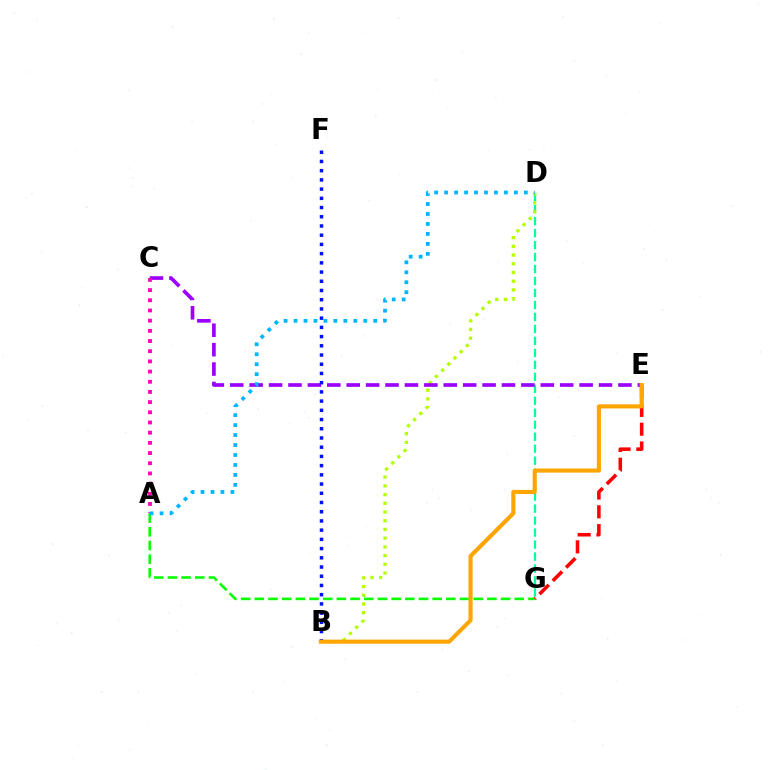{('D', 'G'): [{'color': '#00ff9d', 'line_style': 'dashed', 'thickness': 1.63}], ('B', 'D'): [{'color': '#b3ff00', 'line_style': 'dotted', 'thickness': 2.37}], ('A', 'G'): [{'color': '#08ff00', 'line_style': 'dashed', 'thickness': 1.86}], ('C', 'E'): [{'color': '#9b00ff', 'line_style': 'dashed', 'thickness': 2.64}], ('E', 'G'): [{'color': '#ff0000', 'line_style': 'dashed', 'thickness': 2.56}], ('B', 'F'): [{'color': '#0010ff', 'line_style': 'dotted', 'thickness': 2.5}], ('B', 'E'): [{'color': '#ffa500', 'line_style': 'solid', 'thickness': 2.96}], ('A', 'C'): [{'color': '#ff00bd', 'line_style': 'dotted', 'thickness': 2.77}], ('A', 'D'): [{'color': '#00b5ff', 'line_style': 'dotted', 'thickness': 2.71}]}